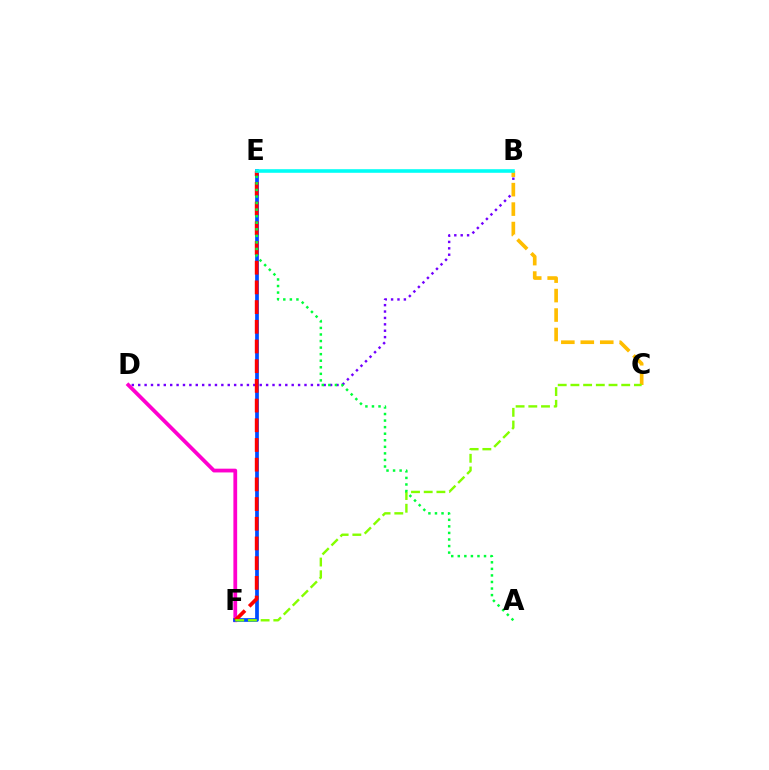{('B', 'D'): [{'color': '#7200ff', 'line_style': 'dotted', 'thickness': 1.74}], ('D', 'F'): [{'color': '#ff00cf', 'line_style': 'solid', 'thickness': 2.71}], ('B', 'C'): [{'color': '#ffbd00', 'line_style': 'dashed', 'thickness': 2.64}], ('E', 'F'): [{'color': '#004bff', 'line_style': 'solid', 'thickness': 2.69}, {'color': '#ff0000', 'line_style': 'dashed', 'thickness': 2.68}], ('C', 'F'): [{'color': '#84ff00', 'line_style': 'dashed', 'thickness': 1.73}], ('B', 'E'): [{'color': '#00fff6', 'line_style': 'solid', 'thickness': 2.58}], ('A', 'E'): [{'color': '#00ff39', 'line_style': 'dotted', 'thickness': 1.78}]}